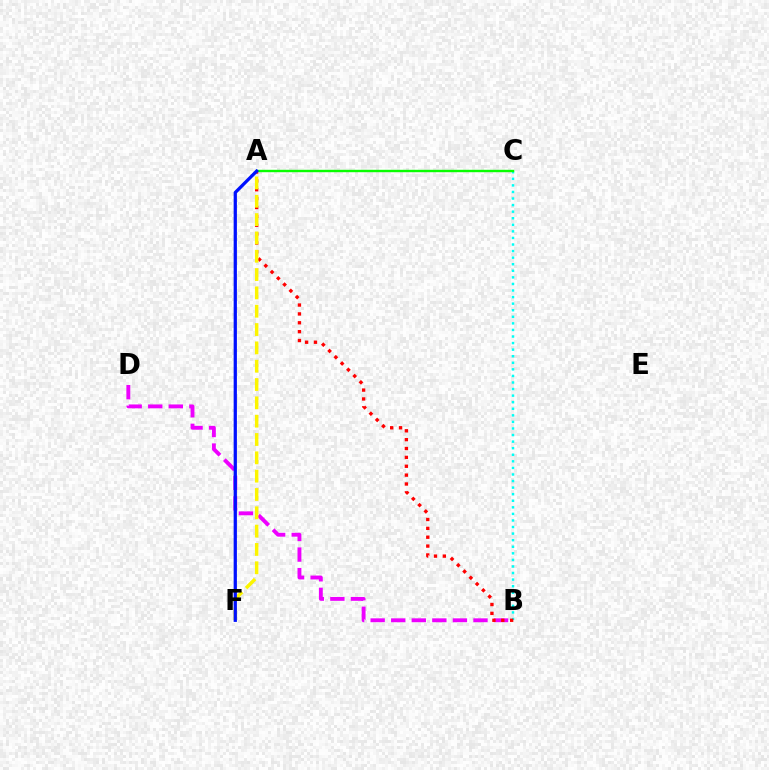{('B', 'D'): [{'color': '#ee00ff', 'line_style': 'dashed', 'thickness': 2.79}], ('B', 'C'): [{'color': '#00fff6', 'line_style': 'dotted', 'thickness': 1.79}], ('A', 'B'): [{'color': '#ff0000', 'line_style': 'dotted', 'thickness': 2.41}], ('A', 'F'): [{'color': '#fcf500', 'line_style': 'dashed', 'thickness': 2.49}, {'color': '#0010ff', 'line_style': 'solid', 'thickness': 2.34}], ('A', 'C'): [{'color': '#08ff00', 'line_style': 'solid', 'thickness': 1.73}]}